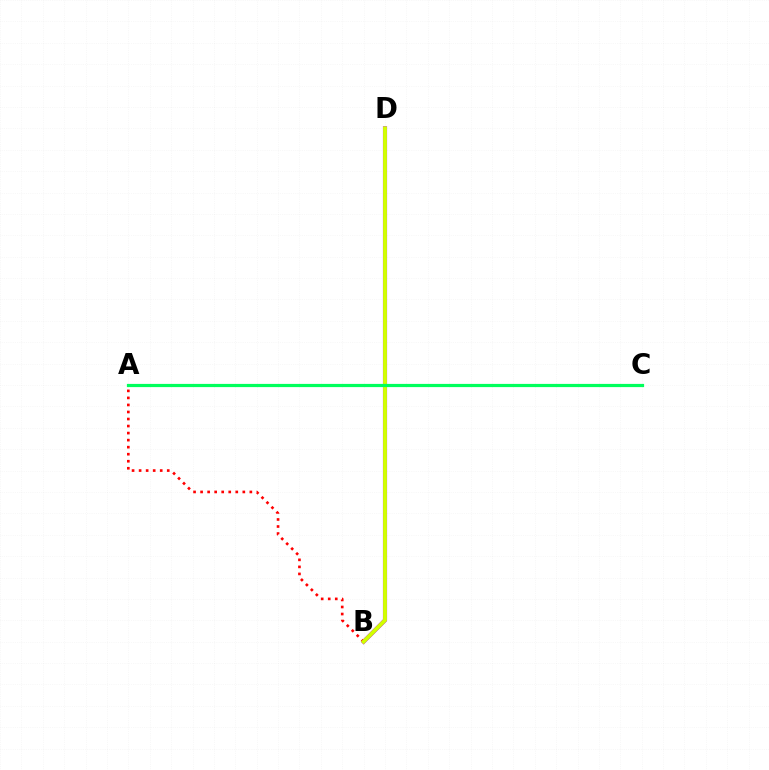{('B', 'D'): [{'color': '#b900ff', 'line_style': 'solid', 'thickness': 2.99}, {'color': '#0074ff', 'line_style': 'dashed', 'thickness': 1.71}, {'color': '#d1ff00', 'line_style': 'solid', 'thickness': 2.8}], ('A', 'B'): [{'color': '#ff0000', 'line_style': 'dotted', 'thickness': 1.91}], ('A', 'C'): [{'color': '#00ff5c', 'line_style': 'solid', 'thickness': 2.31}]}